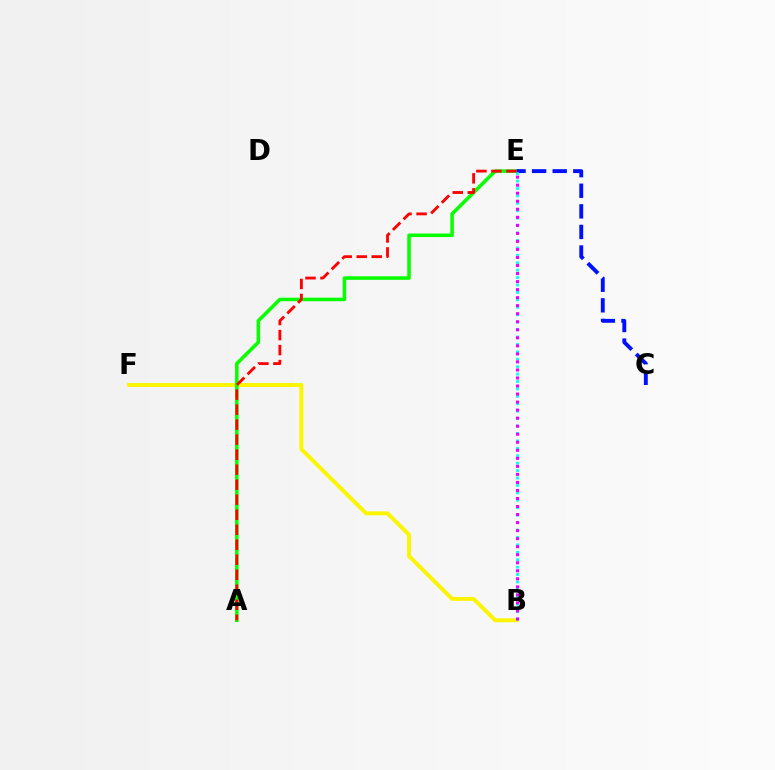{('B', 'F'): [{'color': '#fcf500', 'line_style': 'solid', 'thickness': 2.83}], ('A', 'E'): [{'color': '#08ff00', 'line_style': 'solid', 'thickness': 2.56}, {'color': '#ff0000', 'line_style': 'dashed', 'thickness': 2.04}], ('C', 'E'): [{'color': '#0010ff', 'line_style': 'dashed', 'thickness': 2.8}], ('B', 'E'): [{'color': '#00fff6', 'line_style': 'dotted', 'thickness': 2.02}, {'color': '#ee00ff', 'line_style': 'dotted', 'thickness': 2.18}]}